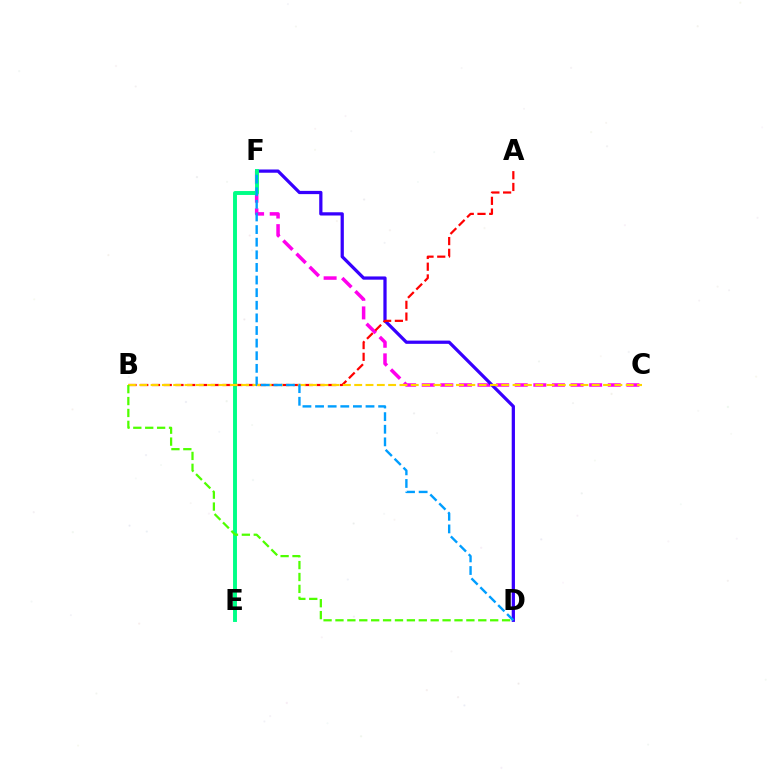{('C', 'F'): [{'color': '#ff00ed', 'line_style': 'dashed', 'thickness': 2.53}], ('D', 'F'): [{'color': '#3700ff', 'line_style': 'solid', 'thickness': 2.34}, {'color': '#009eff', 'line_style': 'dashed', 'thickness': 1.71}], ('E', 'F'): [{'color': '#00ff86', 'line_style': 'solid', 'thickness': 2.82}], ('A', 'B'): [{'color': '#ff0000', 'line_style': 'dashed', 'thickness': 1.6}], ('B', 'C'): [{'color': '#ffd500', 'line_style': 'dashed', 'thickness': 1.54}], ('B', 'D'): [{'color': '#4fff00', 'line_style': 'dashed', 'thickness': 1.62}]}